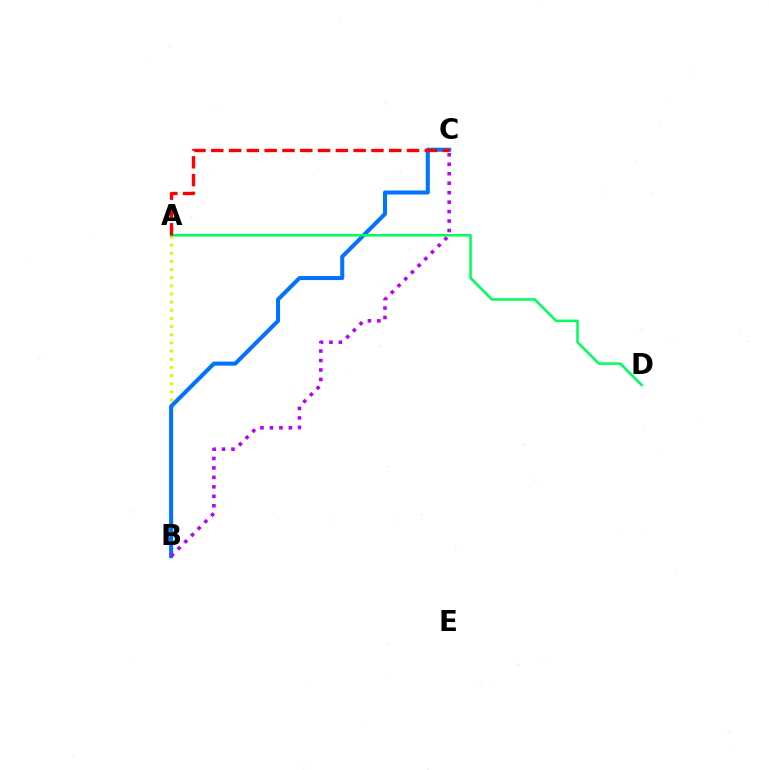{('A', 'B'): [{'color': '#d1ff00', 'line_style': 'dotted', 'thickness': 2.22}], ('B', 'C'): [{'color': '#0074ff', 'line_style': 'solid', 'thickness': 2.91}, {'color': '#b900ff', 'line_style': 'dotted', 'thickness': 2.57}], ('A', 'D'): [{'color': '#00ff5c', 'line_style': 'solid', 'thickness': 1.84}], ('A', 'C'): [{'color': '#ff0000', 'line_style': 'dashed', 'thickness': 2.42}]}